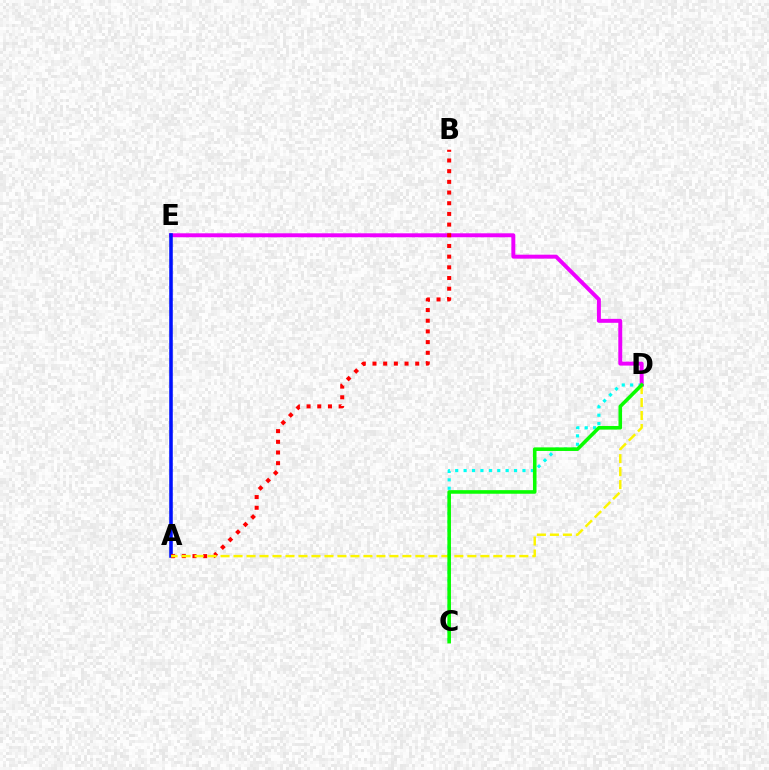{('C', 'D'): [{'color': '#00fff6', 'line_style': 'dotted', 'thickness': 2.28}, {'color': '#08ff00', 'line_style': 'solid', 'thickness': 2.58}], ('D', 'E'): [{'color': '#ee00ff', 'line_style': 'solid', 'thickness': 2.84}], ('A', 'E'): [{'color': '#0010ff', 'line_style': 'solid', 'thickness': 2.56}], ('A', 'B'): [{'color': '#ff0000', 'line_style': 'dotted', 'thickness': 2.9}], ('A', 'D'): [{'color': '#fcf500', 'line_style': 'dashed', 'thickness': 1.76}]}